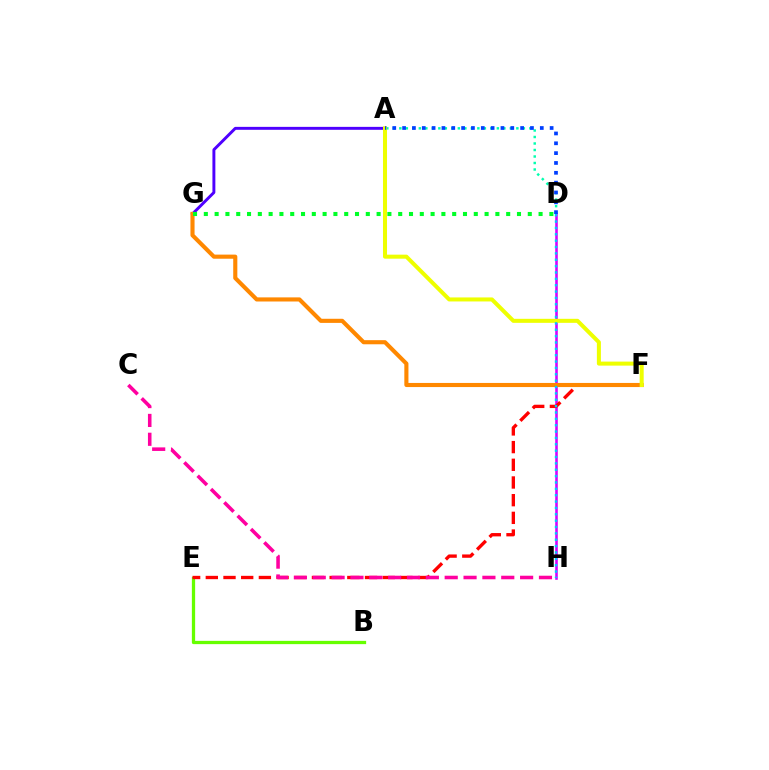{('A', 'D'): [{'color': '#00ffaf', 'line_style': 'dotted', 'thickness': 1.77}, {'color': '#003fff', 'line_style': 'dotted', 'thickness': 2.67}], ('B', 'E'): [{'color': '#66ff00', 'line_style': 'solid', 'thickness': 2.36}], ('A', 'G'): [{'color': '#4f00ff', 'line_style': 'solid', 'thickness': 2.11}], ('D', 'H'): [{'color': '#d600ff', 'line_style': 'solid', 'thickness': 1.86}, {'color': '#00c7ff', 'line_style': 'dotted', 'thickness': 1.73}], ('E', 'F'): [{'color': '#ff0000', 'line_style': 'dashed', 'thickness': 2.4}], ('C', 'H'): [{'color': '#ff00a0', 'line_style': 'dashed', 'thickness': 2.56}], ('F', 'G'): [{'color': '#ff8800', 'line_style': 'solid', 'thickness': 2.96}], ('A', 'F'): [{'color': '#eeff00', 'line_style': 'solid', 'thickness': 2.9}], ('D', 'G'): [{'color': '#00ff27', 'line_style': 'dotted', 'thickness': 2.93}]}